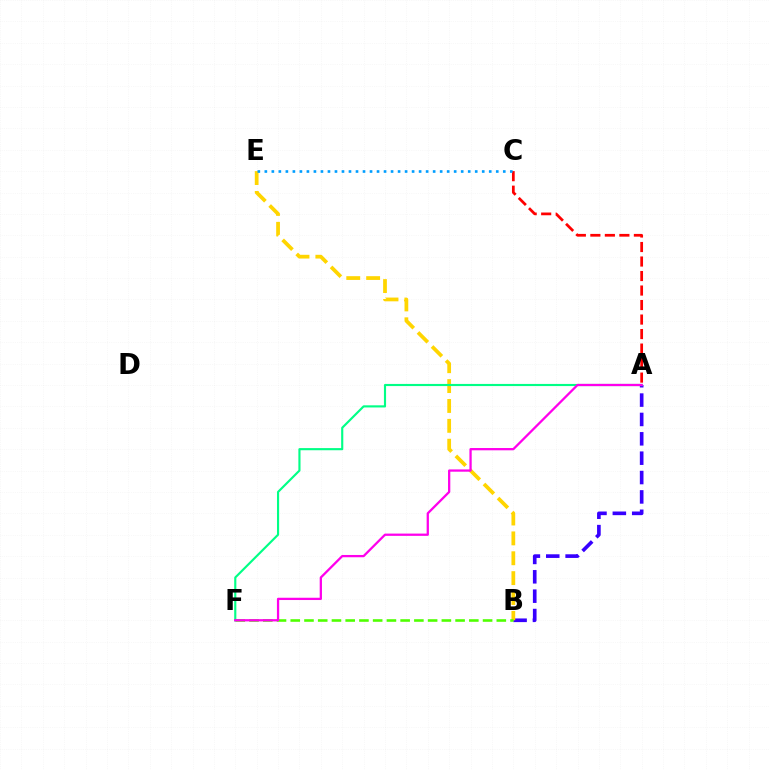{('A', 'B'): [{'color': '#3700ff', 'line_style': 'dashed', 'thickness': 2.63}], ('B', 'E'): [{'color': '#ffd500', 'line_style': 'dashed', 'thickness': 2.7}], ('B', 'F'): [{'color': '#4fff00', 'line_style': 'dashed', 'thickness': 1.87}], ('A', 'F'): [{'color': '#00ff86', 'line_style': 'solid', 'thickness': 1.54}, {'color': '#ff00ed', 'line_style': 'solid', 'thickness': 1.64}], ('A', 'C'): [{'color': '#ff0000', 'line_style': 'dashed', 'thickness': 1.97}], ('C', 'E'): [{'color': '#009eff', 'line_style': 'dotted', 'thickness': 1.91}]}